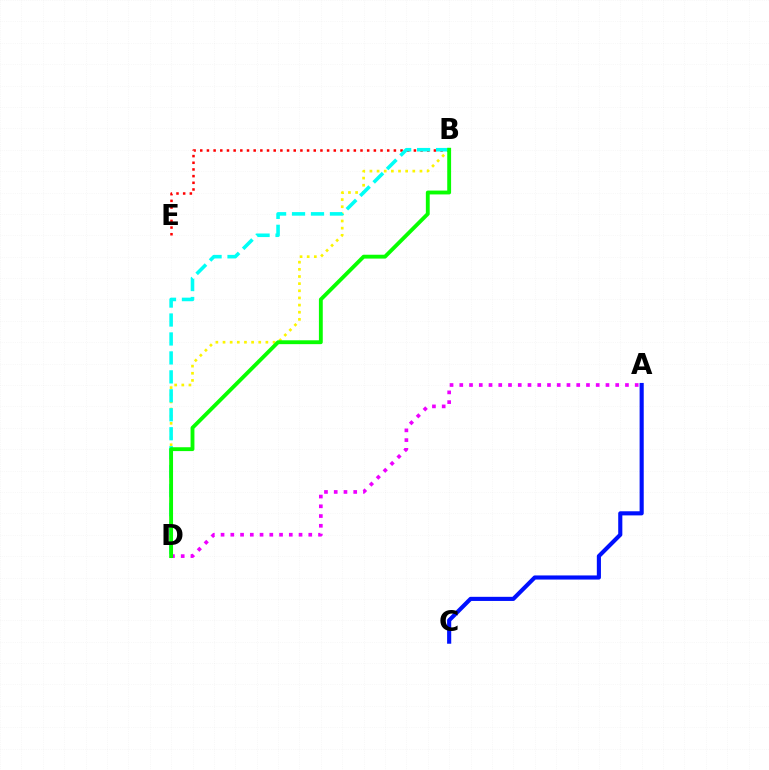{('B', 'D'): [{'color': '#fcf500', 'line_style': 'dotted', 'thickness': 1.94}, {'color': '#00fff6', 'line_style': 'dashed', 'thickness': 2.57}, {'color': '#08ff00', 'line_style': 'solid', 'thickness': 2.78}], ('A', 'D'): [{'color': '#ee00ff', 'line_style': 'dotted', 'thickness': 2.65}], ('B', 'E'): [{'color': '#ff0000', 'line_style': 'dotted', 'thickness': 1.81}], ('A', 'C'): [{'color': '#0010ff', 'line_style': 'solid', 'thickness': 2.97}]}